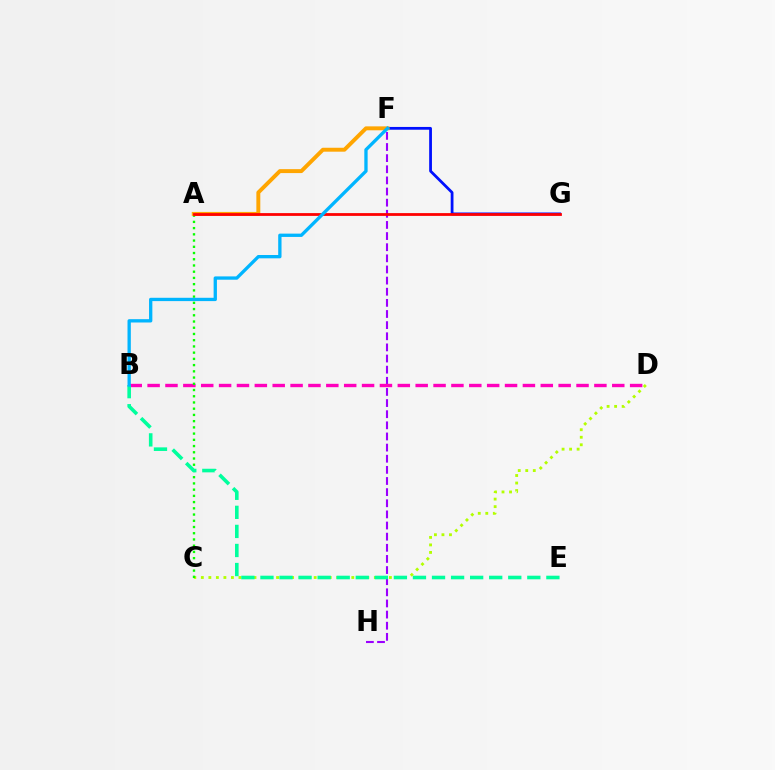{('F', 'G'): [{'color': '#0010ff', 'line_style': 'solid', 'thickness': 2.0}], ('C', 'D'): [{'color': '#b3ff00', 'line_style': 'dotted', 'thickness': 2.04}], ('F', 'H'): [{'color': '#9b00ff', 'line_style': 'dashed', 'thickness': 1.51}], ('B', 'D'): [{'color': '#ff00bd', 'line_style': 'dashed', 'thickness': 2.43}], ('A', 'C'): [{'color': '#08ff00', 'line_style': 'dotted', 'thickness': 1.69}], ('A', 'F'): [{'color': '#ffa500', 'line_style': 'solid', 'thickness': 2.83}], ('A', 'G'): [{'color': '#ff0000', 'line_style': 'solid', 'thickness': 2.0}], ('B', 'E'): [{'color': '#00ff9d', 'line_style': 'dashed', 'thickness': 2.59}], ('B', 'F'): [{'color': '#00b5ff', 'line_style': 'solid', 'thickness': 2.39}]}